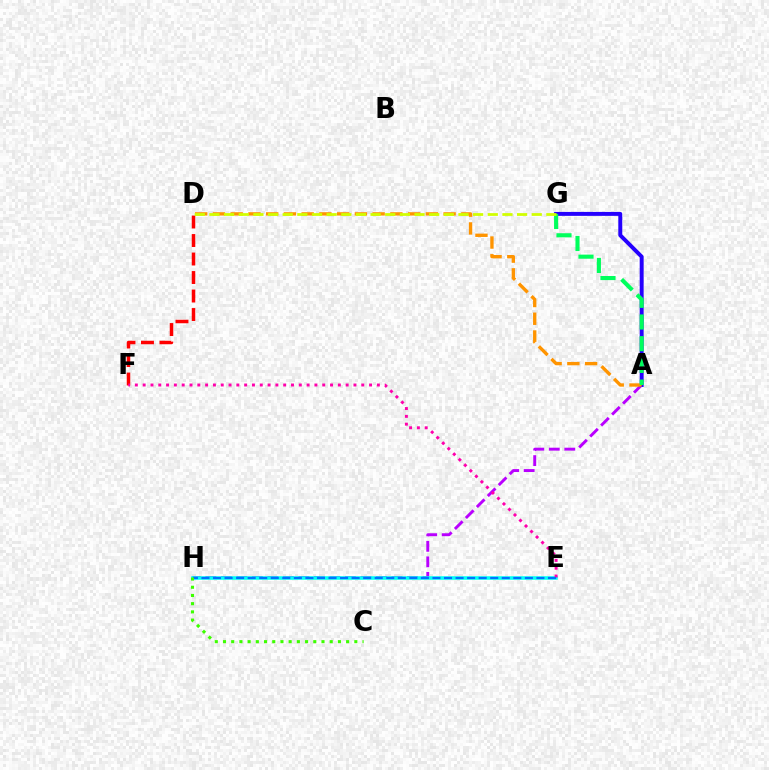{('A', 'H'): [{'color': '#b900ff', 'line_style': 'dashed', 'thickness': 2.11}], ('A', 'G'): [{'color': '#2500ff', 'line_style': 'solid', 'thickness': 2.84}, {'color': '#00ff5c', 'line_style': 'dashed', 'thickness': 2.95}], ('D', 'F'): [{'color': '#ff0000', 'line_style': 'dashed', 'thickness': 2.51}], ('A', 'D'): [{'color': '#ff9400', 'line_style': 'dashed', 'thickness': 2.41}], ('E', 'H'): [{'color': '#00fff6', 'line_style': 'solid', 'thickness': 2.55}, {'color': '#0074ff', 'line_style': 'dashed', 'thickness': 1.57}], ('E', 'F'): [{'color': '#ff00ac', 'line_style': 'dotted', 'thickness': 2.12}], ('C', 'H'): [{'color': '#3dff00', 'line_style': 'dotted', 'thickness': 2.23}], ('D', 'G'): [{'color': '#d1ff00', 'line_style': 'dashed', 'thickness': 1.99}]}